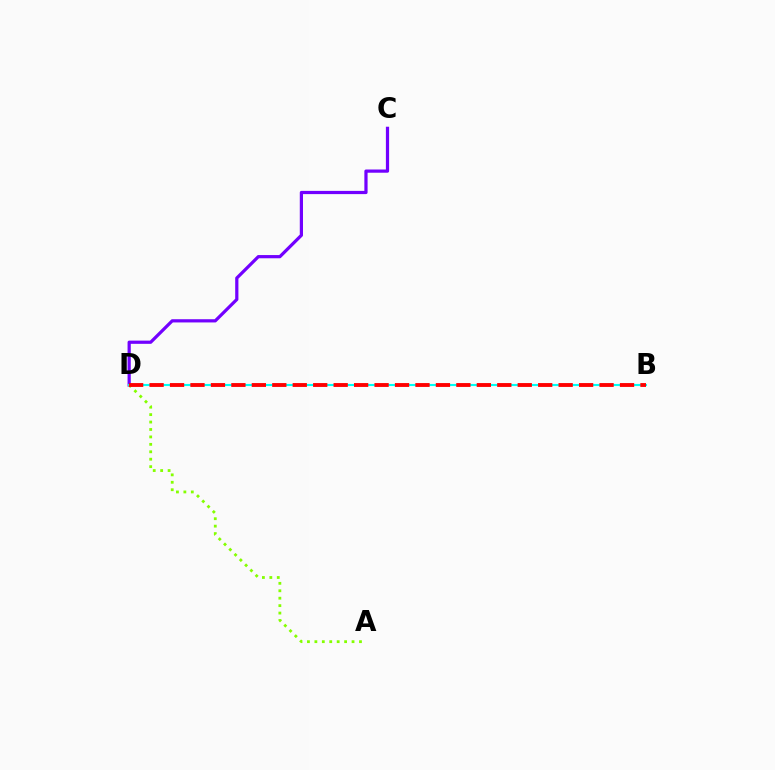{('C', 'D'): [{'color': '#7200ff', 'line_style': 'solid', 'thickness': 2.32}], ('B', 'D'): [{'color': '#00fff6', 'line_style': 'solid', 'thickness': 1.51}, {'color': '#ff0000', 'line_style': 'dashed', 'thickness': 2.78}], ('A', 'D'): [{'color': '#84ff00', 'line_style': 'dotted', 'thickness': 2.02}]}